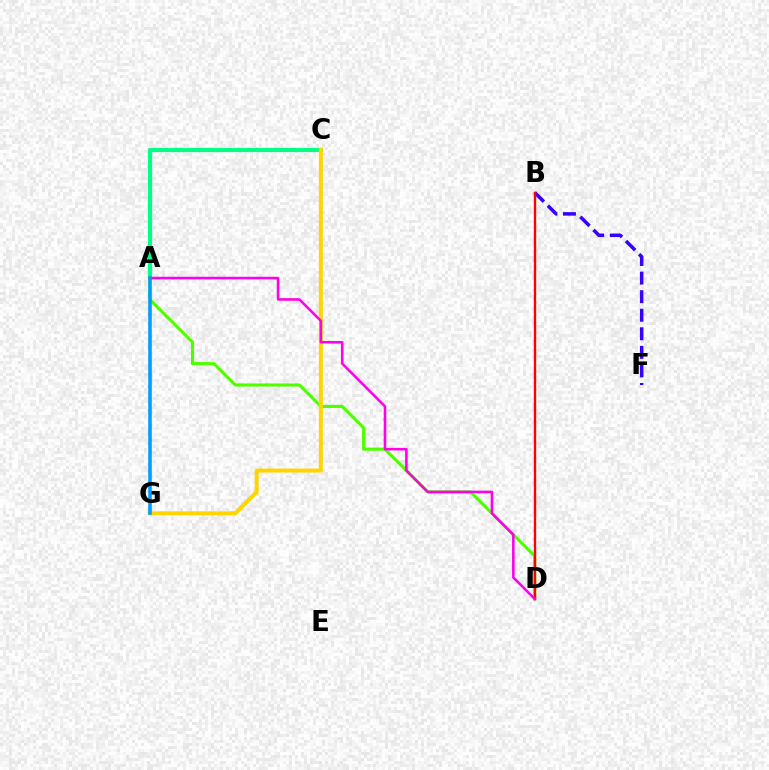{('A', 'C'): [{'color': '#00ff86', 'line_style': 'solid', 'thickness': 2.99}], ('B', 'F'): [{'color': '#3700ff', 'line_style': 'dashed', 'thickness': 2.52}], ('A', 'D'): [{'color': '#4fff00', 'line_style': 'solid', 'thickness': 2.24}, {'color': '#ff00ed', 'line_style': 'solid', 'thickness': 1.85}], ('C', 'G'): [{'color': '#ffd500', 'line_style': 'solid', 'thickness': 2.86}], ('B', 'D'): [{'color': '#ff0000', 'line_style': 'solid', 'thickness': 1.7}], ('A', 'G'): [{'color': '#009eff', 'line_style': 'solid', 'thickness': 2.57}]}